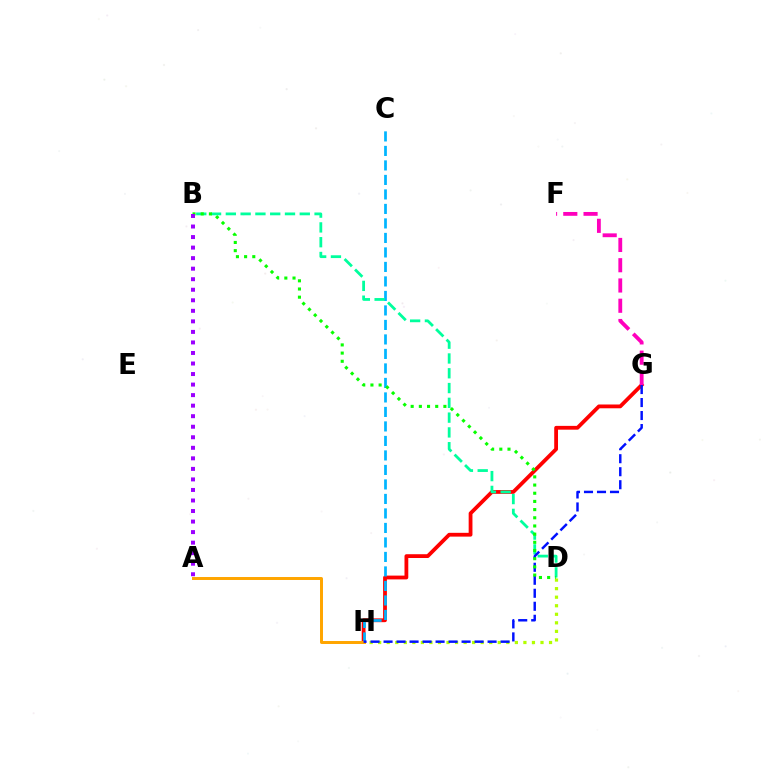{('G', 'H'): [{'color': '#ff0000', 'line_style': 'solid', 'thickness': 2.73}, {'color': '#0010ff', 'line_style': 'dashed', 'thickness': 1.77}], ('C', 'H'): [{'color': '#00b5ff', 'line_style': 'dashed', 'thickness': 1.97}], ('B', 'D'): [{'color': '#00ff9d', 'line_style': 'dashed', 'thickness': 2.01}, {'color': '#08ff00', 'line_style': 'dotted', 'thickness': 2.22}], ('D', 'H'): [{'color': '#b3ff00', 'line_style': 'dotted', 'thickness': 2.32}], ('A', 'H'): [{'color': '#ffa500', 'line_style': 'solid', 'thickness': 2.14}], ('F', 'G'): [{'color': '#ff00bd', 'line_style': 'dashed', 'thickness': 2.75}], ('A', 'B'): [{'color': '#9b00ff', 'line_style': 'dotted', 'thickness': 2.86}]}